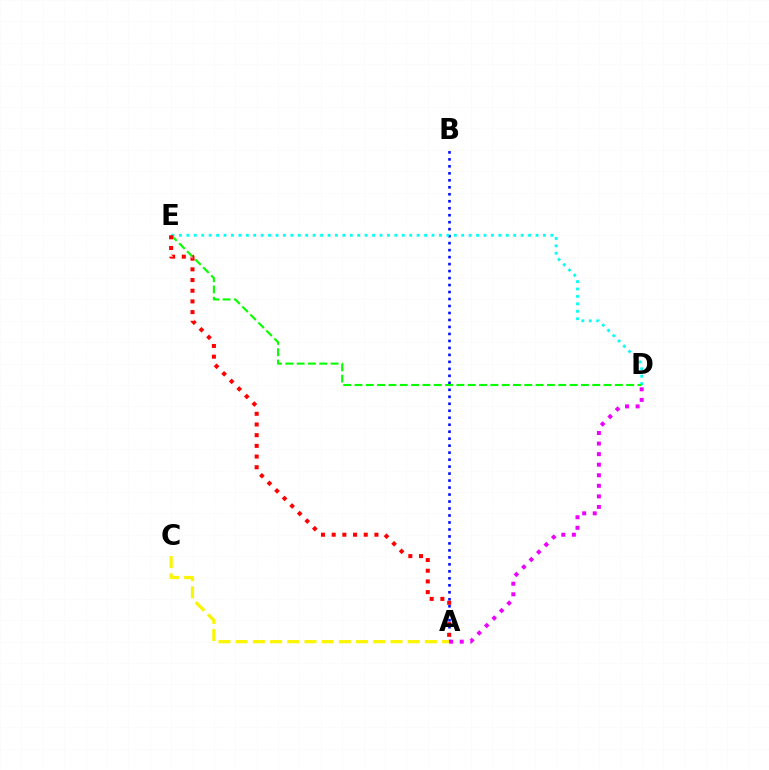{('A', 'B'): [{'color': '#0010ff', 'line_style': 'dotted', 'thickness': 1.9}], ('D', 'E'): [{'color': '#00fff6', 'line_style': 'dotted', 'thickness': 2.02}, {'color': '#08ff00', 'line_style': 'dashed', 'thickness': 1.54}], ('A', 'D'): [{'color': '#ee00ff', 'line_style': 'dotted', 'thickness': 2.87}], ('A', 'C'): [{'color': '#fcf500', 'line_style': 'dashed', 'thickness': 2.34}], ('A', 'E'): [{'color': '#ff0000', 'line_style': 'dotted', 'thickness': 2.9}]}